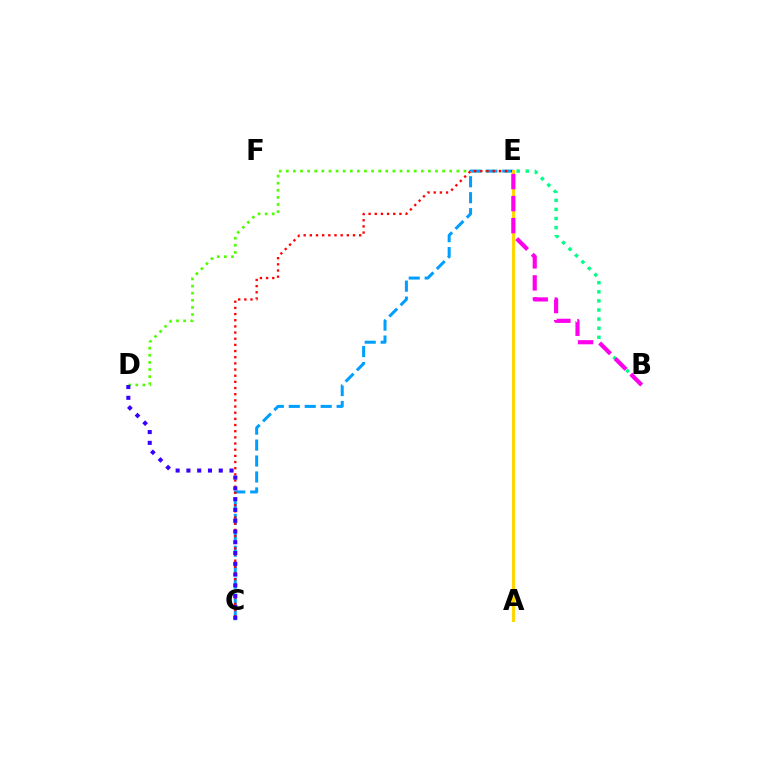{('D', 'E'): [{'color': '#4fff00', 'line_style': 'dotted', 'thickness': 1.93}], ('C', 'E'): [{'color': '#009eff', 'line_style': 'dashed', 'thickness': 2.17}, {'color': '#ff0000', 'line_style': 'dotted', 'thickness': 1.68}], ('B', 'E'): [{'color': '#00ff86', 'line_style': 'dotted', 'thickness': 2.47}, {'color': '#ff00ed', 'line_style': 'dashed', 'thickness': 2.99}], ('C', 'D'): [{'color': '#3700ff', 'line_style': 'dotted', 'thickness': 2.93}], ('A', 'E'): [{'color': '#ffd500', 'line_style': 'solid', 'thickness': 2.14}]}